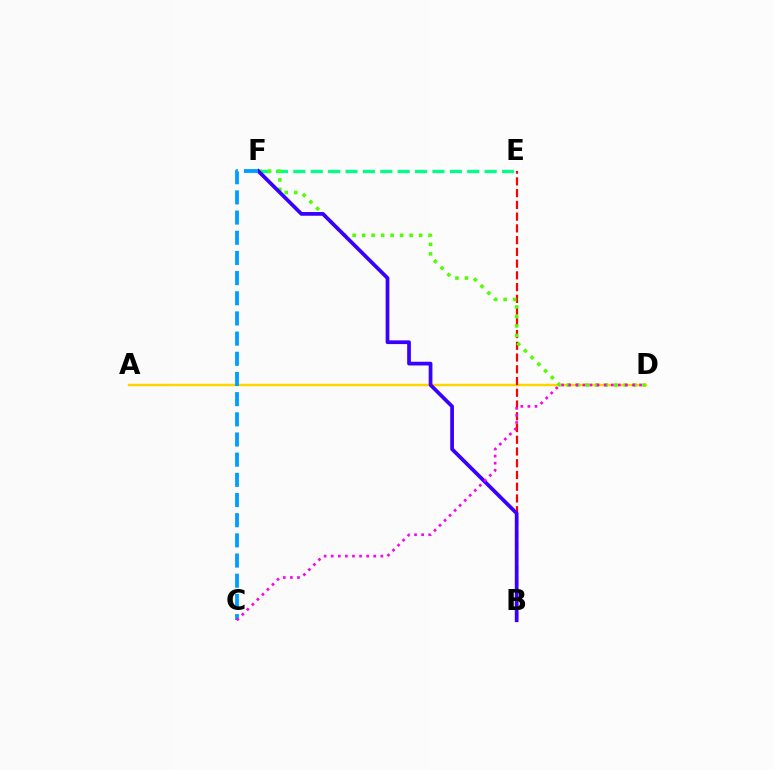{('A', 'D'): [{'color': '#ffd500', 'line_style': 'solid', 'thickness': 1.76}], ('B', 'E'): [{'color': '#ff0000', 'line_style': 'dashed', 'thickness': 1.6}], ('E', 'F'): [{'color': '#00ff86', 'line_style': 'dashed', 'thickness': 2.36}], ('D', 'F'): [{'color': '#4fff00', 'line_style': 'dotted', 'thickness': 2.58}], ('B', 'F'): [{'color': '#3700ff', 'line_style': 'solid', 'thickness': 2.69}], ('C', 'F'): [{'color': '#009eff', 'line_style': 'dashed', 'thickness': 2.74}], ('C', 'D'): [{'color': '#ff00ed', 'line_style': 'dotted', 'thickness': 1.93}]}